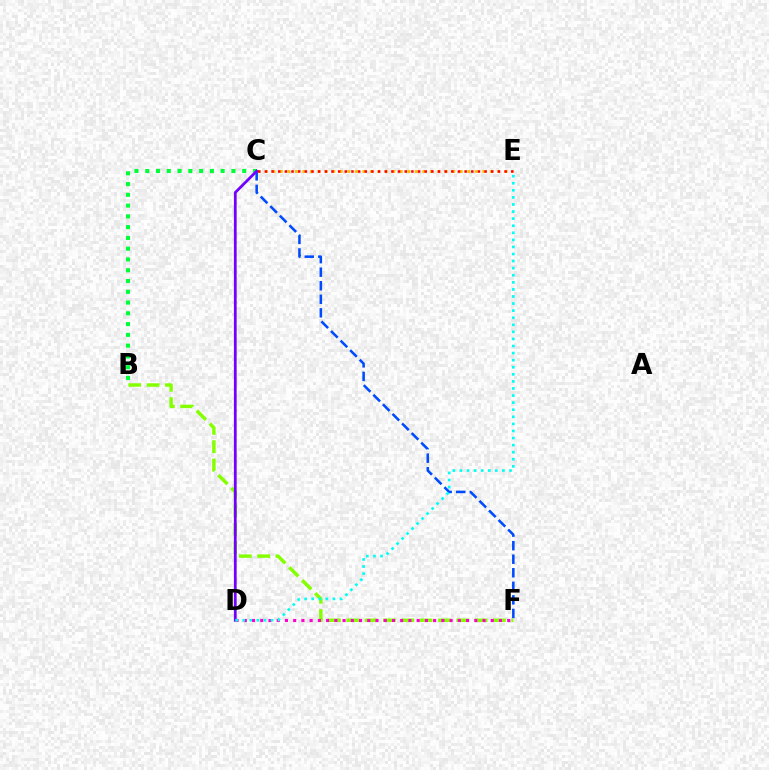{('C', 'E'): [{'color': '#ffbd00', 'line_style': 'dotted', 'thickness': 2.04}, {'color': '#ff0000', 'line_style': 'dotted', 'thickness': 1.81}], ('B', 'C'): [{'color': '#00ff39', 'line_style': 'dotted', 'thickness': 2.93}], ('B', 'F'): [{'color': '#84ff00', 'line_style': 'dashed', 'thickness': 2.49}], ('D', 'F'): [{'color': '#ff00cf', 'line_style': 'dotted', 'thickness': 2.24}], ('C', 'F'): [{'color': '#004bff', 'line_style': 'dashed', 'thickness': 1.84}], ('C', 'D'): [{'color': '#7200ff', 'line_style': 'solid', 'thickness': 1.98}], ('D', 'E'): [{'color': '#00fff6', 'line_style': 'dotted', 'thickness': 1.92}]}